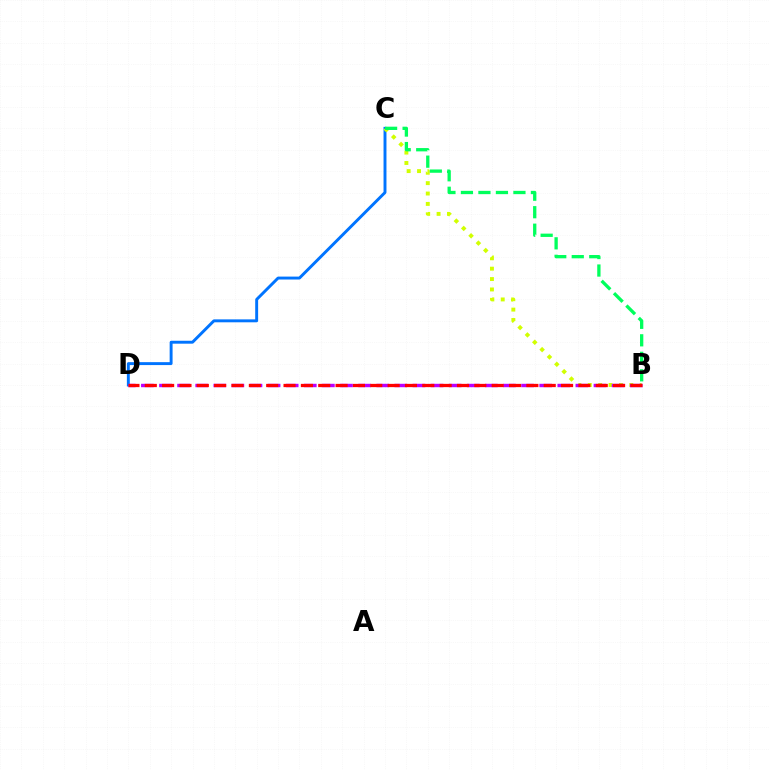{('C', 'D'): [{'color': '#0074ff', 'line_style': 'solid', 'thickness': 2.11}], ('B', 'C'): [{'color': '#d1ff00', 'line_style': 'dotted', 'thickness': 2.82}, {'color': '#00ff5c', 'line_style': 'dashed', 'thickness': 2.38}], ('B', 'D'): [{'color': '#b900ff', 'line_style': 'dashed', 'thickness': 2.46}, {'color': '#ff0000', 'line_style': 'dashed', 'thickness': 2.36}]}